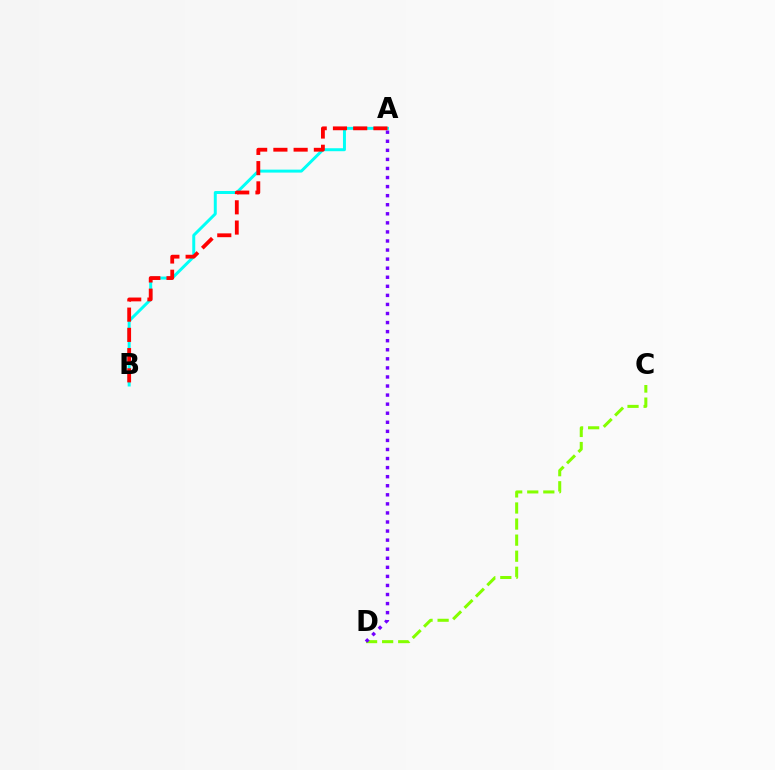{('C', 'D'): [{'color': '#84ff00', 'line_style': 'dashed', 'thickness': 2.18}], ('A', 'B'): [{'color': '#00fff6', 'line_style': 'solid', 'thickness': 2.14}, {'color': '#ff0000', 'line_style': 'dashed', 'thickness': 2.75}], ('A', 'D'): [{'color': '#7200ff', 'line_style': 'dotted', 'thickness': 2.46}]}